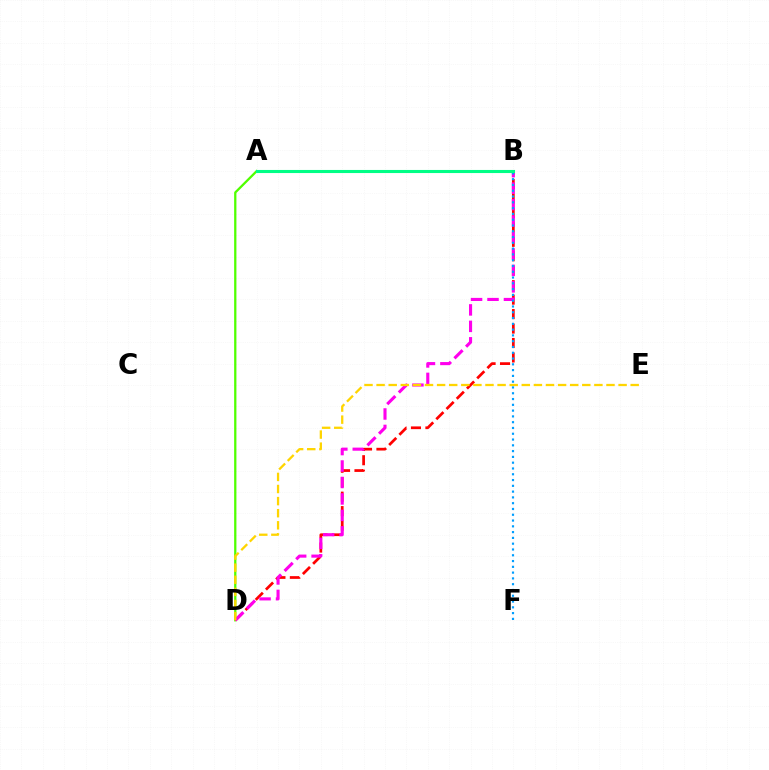{('A', 'B'): [{'color': '#3700ff', 'line_style': 'dashed', 'thickness': 2.02}, {'color': '#00ff86', 'line_style': 'solid', 'thickness': 2.23}], ('A', 'D'): [{'color': '#4fff00', 'line_style': 'solid', 'thickness': 1.64}], ('B', 'D'): [{'color': '#ff0000', 'line_style': 'dashed', 'thickness': 1.96}, {'color': '#ff00ed', 'line_style': 'dashed', 'thickness': 2.24}], ('D', 'E'): [{'color': '#ffd500', 'line_style': 'dashed', 'thickness': 1.64}], ('B', 'F'): [{'color': '#009eff', 'line_style': 'dotted', 'thickness': 1.57}]}